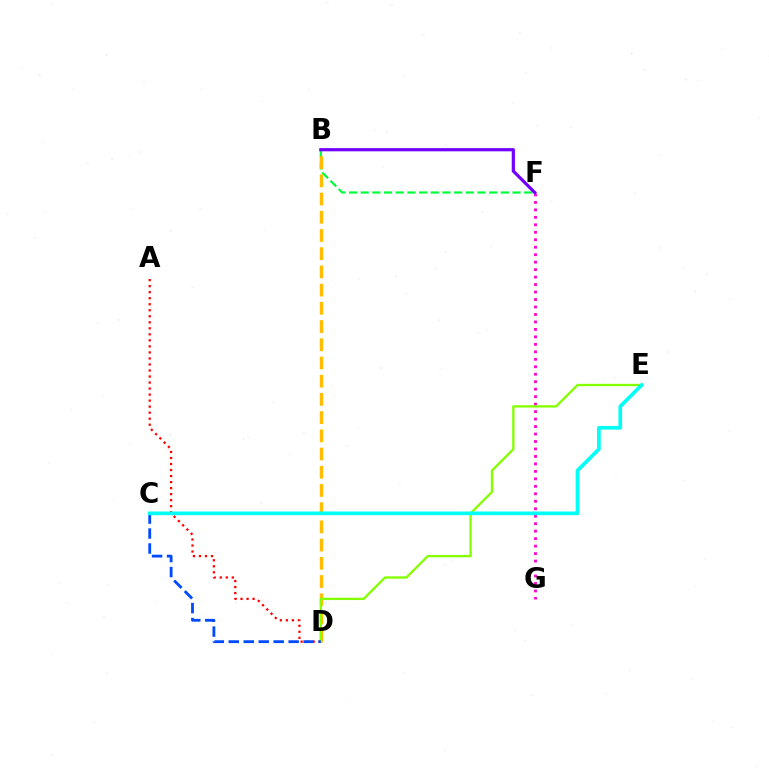{('A', 'D'): [{'color': '#ff0000', 'line_style': 'dotted', 'thickness': 1.64}], ('F', 'G'): [{'color': '#ff00cf', 'line_style': 'dotted', 'thickness': 2.03}], ('B', 'F'): [{'color': '#00ff39', 'line_style': 'dashed', 'thickness': 1.59}, {'color': '#7200ff', 'line_style': 'solid', 'thickness': 2.3}], ('B', 'D'): [{'color': '#ffbd00', 'line_style': 'dashed', 'thickness': 2.47}], ('D', 'E'): [{'color': '#84ff00', 'line_style': 'solid', 'thickness': 1.67}], ('C', 'D'): [{'color': '#004bff', 'line_style': 'dashed', 'thickness': 2.03}], ('C', 'E'): [{'color': '#00fff6', 'line_style': 'solid', 'thickness': 2.65}]}